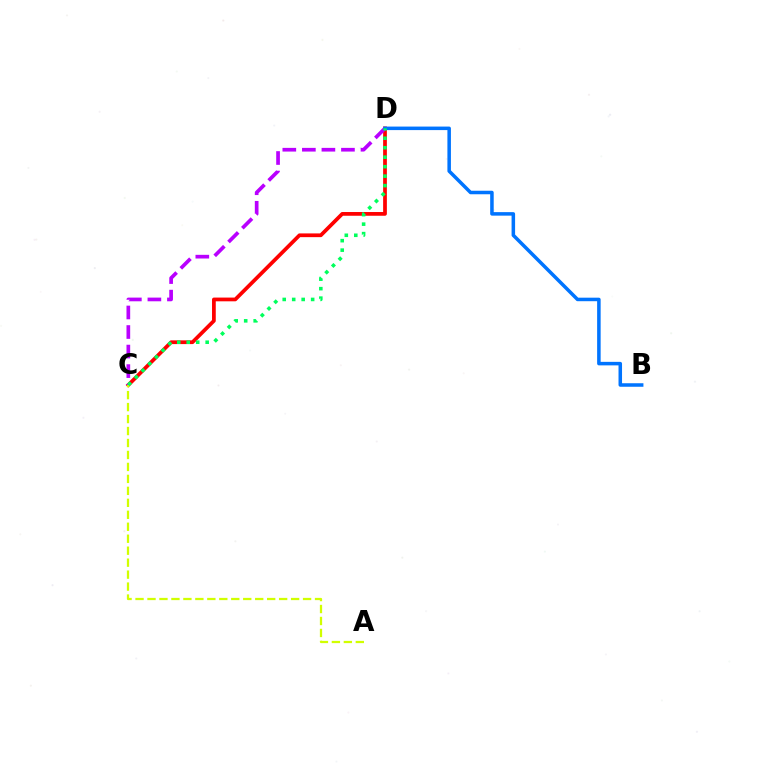{('C', 'D'): [{'color': '#ff0000', 'line_style': 'solid', 'thickness': 2.69}, {'color': '#b900ff', 'line_style': 'dashed', 'thickness': 2.66}, {'color': '#00ff5c', 'line_style': 'dotted', 'thickness': 2.57}], ('A', 'C'): [{'color': '#d1ff00', 'line_style': 'dashed', 'thickness': 1.63}], ('B', 'D'): [{'color': '#0074ff', 'line_style': 'solid', 'thickness': 2.54}]}